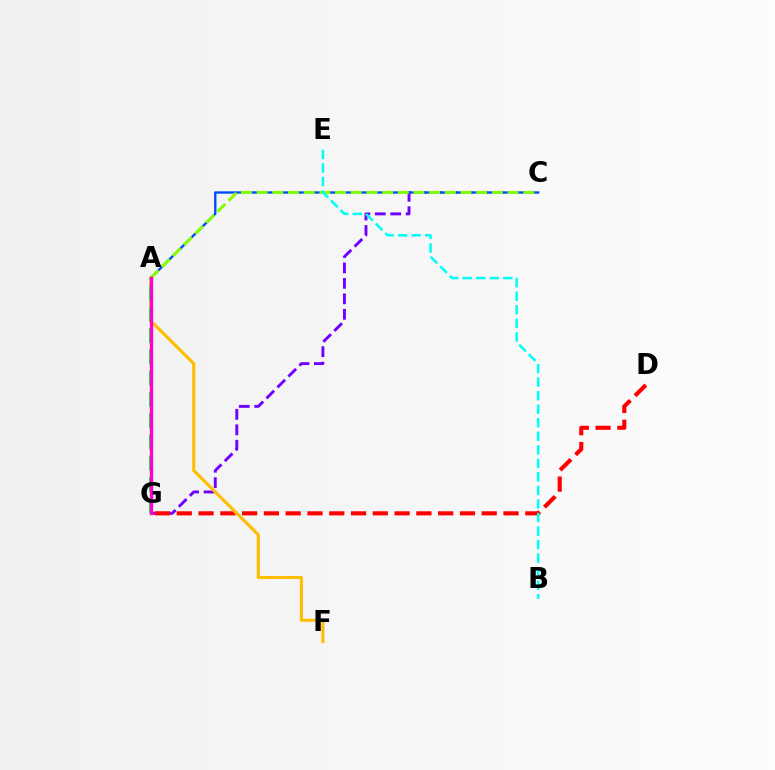{('C', 'G'): [{'color': '#7200ff', 'line_style': 'dashed', 'thickness': 2.1}], ('A', 'C'): [{'color': '#004bff', 'line_style': 'solid', 'thickness': 1.7}, {'color': '#84ff00', 'line_style': 'dashed', 'thickness': 2.13}], ('D', 'G'): [{'color': '#ff0000', 'line_style': 'dashed', 'thickness': 2.96}], ('B', 'E'): [{'color': '#00fff6', 'line_style': 'dashed', 'thickness': 1.84}], ('A', 'F'): [{'color': '#ffbd00', 'line_style': 'solid', 'thickness': 2.23}], ('A', 'G'): [{'color': '#00ff39', 'line_style': 'dashed', 'thickness': 2.88}, {'color': '#ff00cf', 'line_style': 'solid', 'thickness': 2.43}]}